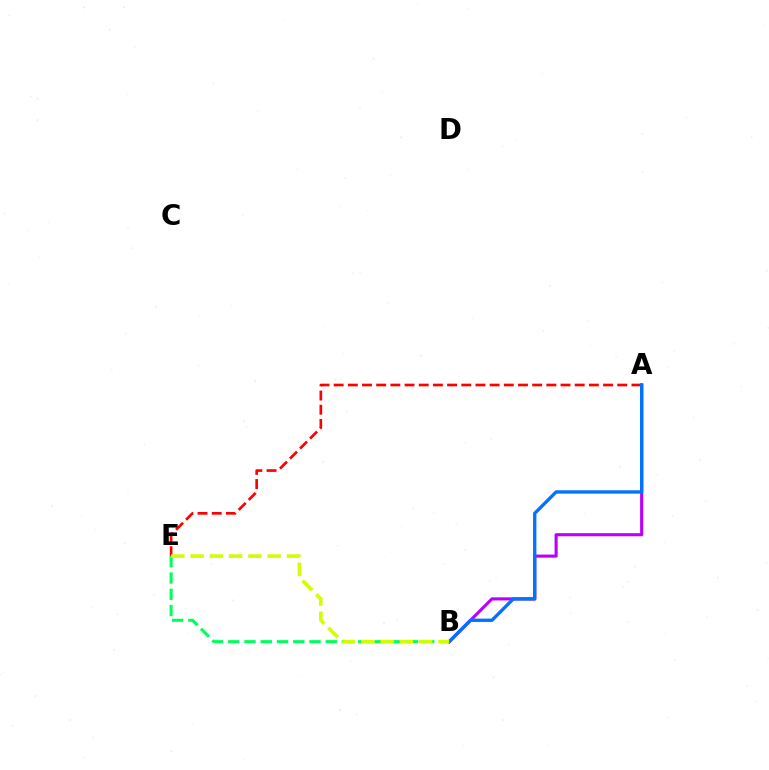{('A', 'E'): [{'color': '#ff0000', 'line_style': 'dashed', 'thickness': 1.93}], ('A', 'B'): [{'color': '#b900ff', 'line_style': 'solid', 'thickness': 2.24}, {'color': '#0074ff', 'line_style': 'solid', 'thickness': 2.41}], ('B', 'E'): [{'color': '#00ff5c', 'line_style': 'dashed', 'thickness': 2.21}, {'color': '#d1ff00', 'line_style': 'dashed', 'thickness': 2.62}]}